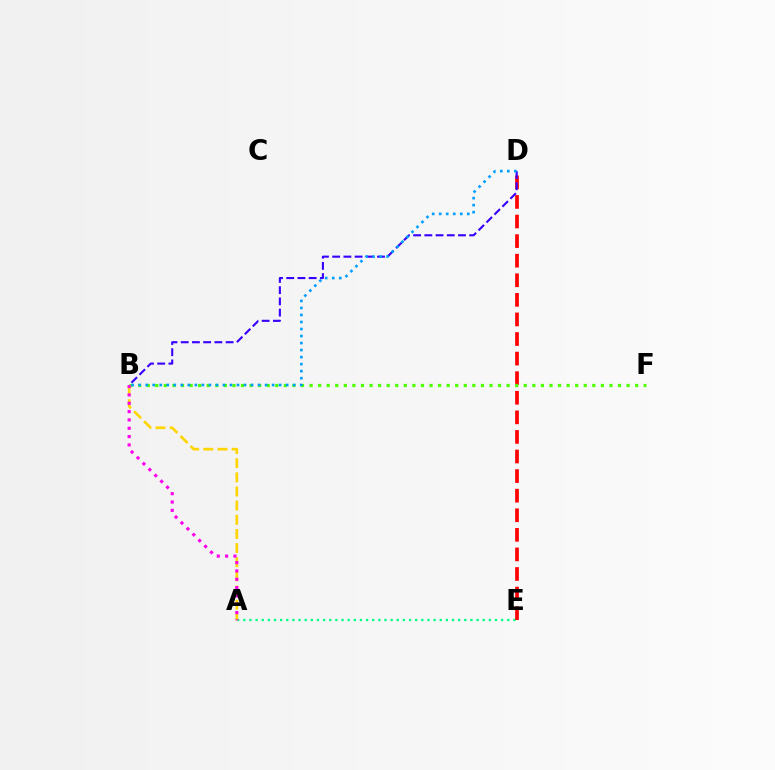{('A', 'E'): [{'color': '#00ff86', 'line_style': 'dotted', 'thickness': 1.67}], ('D', 'E'): [{'color': '#ff0000', 'line_style': 'dashed', 'thickness': 2.66}], ('B', 'D'): [{'color': '#3700ff', 'line_style': 'dashed', 'thickness': 1.52}, {'color': '#009eff', 'line_style': 'dotted', 'thickness': 1.91}], ('B', 'F'): [{'color': '#4fff00', 'line_style': 'dotted', 'thickness': 2.33}], ('A', 'B'): [{'color': '#ffd500', 'line_style': 'dashed', 'thickness': 1.92}, {'color': '#ff00ed', 'line_style': 'dotted', 'thickness': 2.26}]}